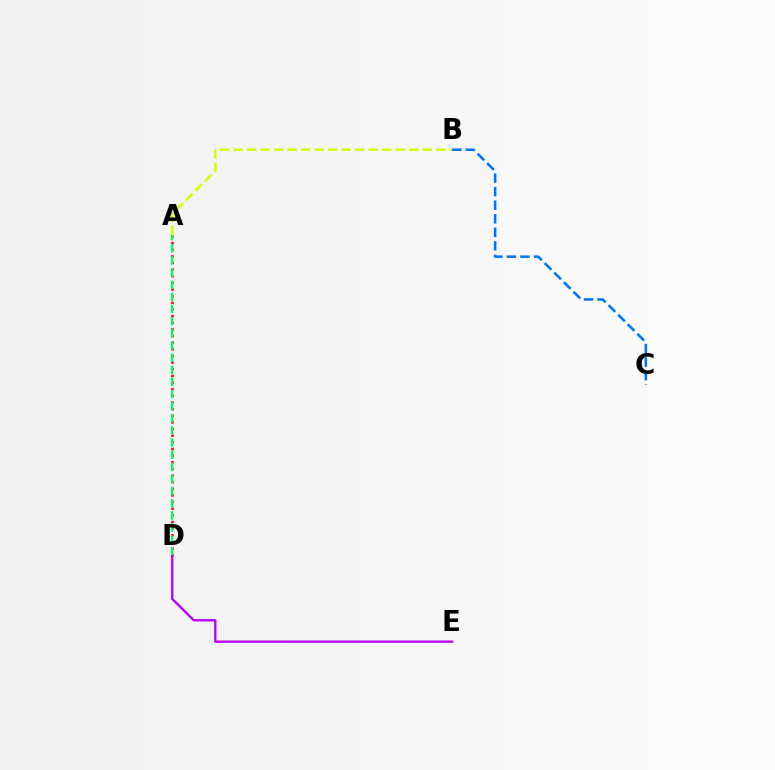{('A', 'D'): [{'color': '#ff0000', 'line_style': 'dotted', 'thickness': 1.8}, {'color': '#00ff5c', 'line_style': 'dashed', 'thickness': 1.65}], ('B', 'C'): [{'color': '#0074ff', 'line_style': 'dashed', 'thickness': 1.84}], ('A', 'B'): [{'color': '#d1ff00', 'line_style': 'dashed', 'thickness': 1.84}], ('D', 'E'): [{'color': '#b900ff', 'line_style': 'solid', 'thickness': 1.69}]}